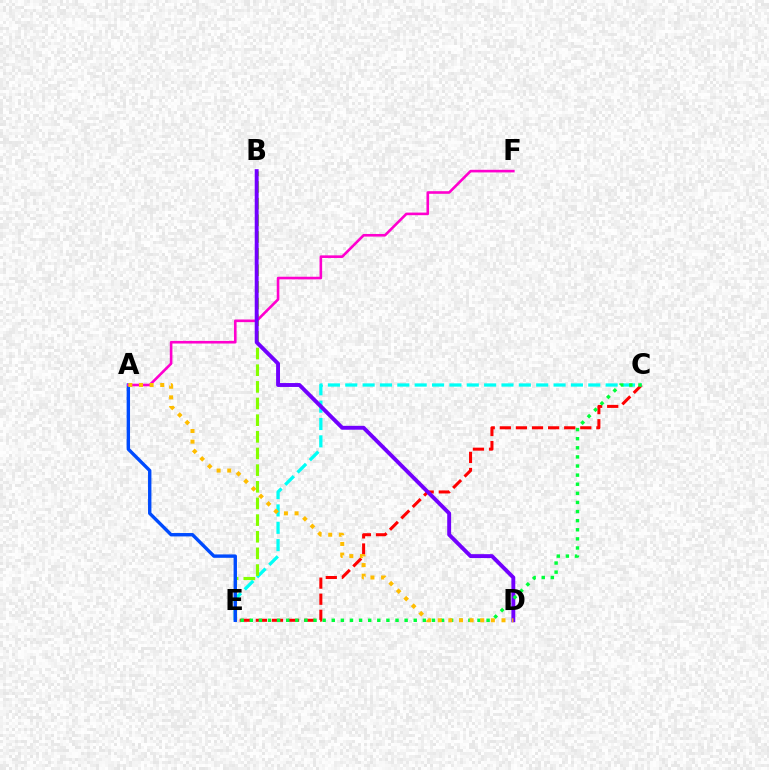{('C', 'E'): [{'color': '#ff0000', 'line_style': 'dashed', 'thickness': 2.19}, {'color': '#00fff6', 'line_style': 'dashed', 'thickness': 2.36}, {'color': '#00ff39', 'line_style': 'dotted', 'thickness': 2.47}], ('B', 'E'): [{'color': '#84ff00', 'line_style': 'dashed', 'thickness': 2.26}], ('A', 'E'): [{'color': '#004bff', 'line_style': 'solid', 'thickness': 2.44}], ('A', 'F'): [{'color': '#ff00cf', 'line_style': 'solid', 'thickness': 1.88}], ('B', 'D'): [{'color': '#7200ff', 'line_style': 'solid', 'thickness': 2.81}], ('A', 'D'): [{'color': '#ffbd00', 'line_style': 'dotted', 'thickness': 2.89}]}